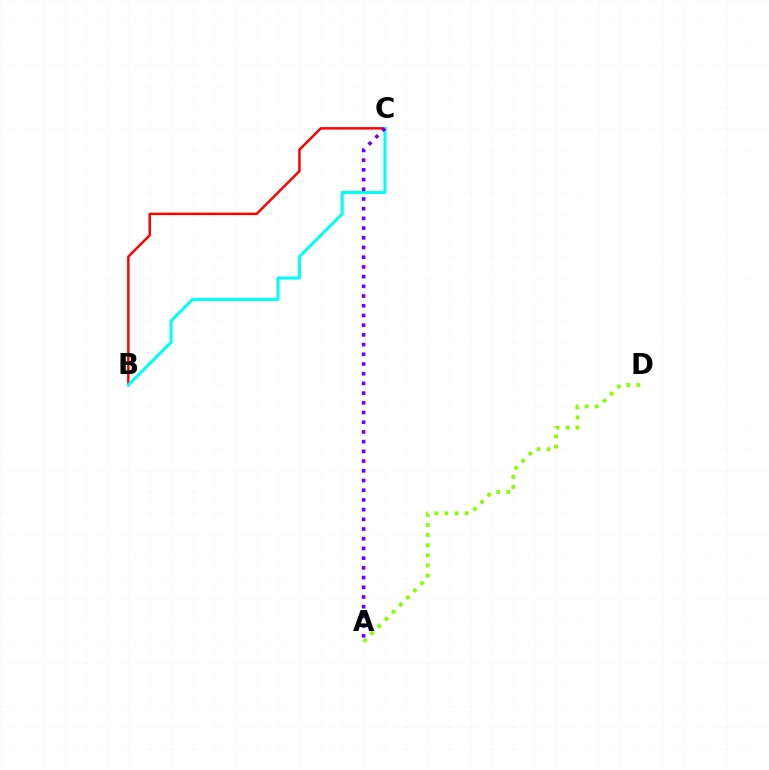{('B', 'C'): [{'color': '#ff0000', 'line_style': 'solid', 'thickness': 1.78}, {'color': '#00fff6', 'line_style': 'solid', 'thickness': 2.18}], ('A', 'C'): [{'color': '#7200ff', 'line_style': 'dotted', 'thickness': 2.64}], ('A', 'D'): [{'color': '#84ff00', 'line_style': 'dotted', 'thickness': 2.74}]}